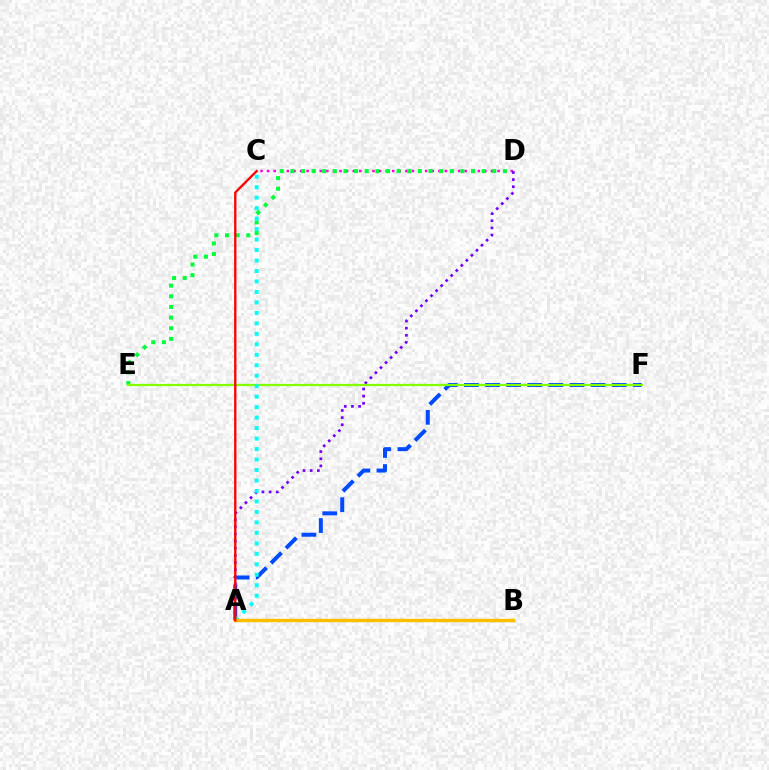{('C', 'D'): [{'color': '#ff00cf', 'line_style': 'dotted', 'thickness': 1.79}], ('D', 'E'): [{'color': '#00ff39', 'line_style': 'dotted', 'thickness': 2.89}], ('A', 'D'): [{'color': '#7200ff', 'line_style': 'dotted', 'thickness': 1.94}], ('A', 'F'): [{'color': '#004bff', 'line_style': 'dashed', 'thickness': 2.87}], ('E', 'F'): [{'color': '#84ff00', 'line_style': 'solid', 'thickness': 1.61}], ('A', 'C'): [{'color': '#00fff6', 'line_style': 'dotted', 'thickness': 2.85}, {'color': '#ff0000', 'line_style': 'solid', 'thickness': 1.67}], ('A', 'B'): [{'color': '#ffbd00', 'line_style': 'solid', 'thickness': 2.44}]}